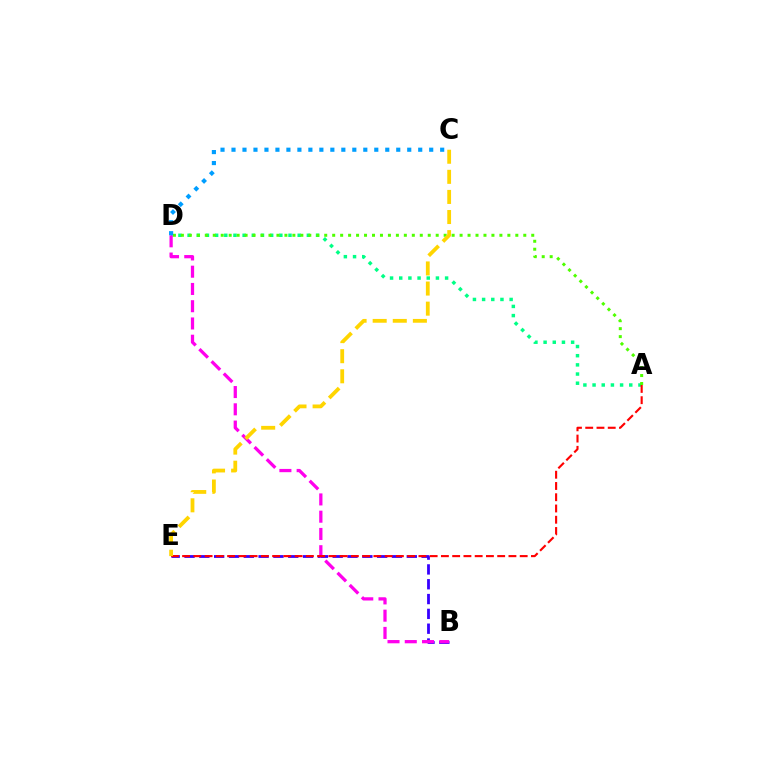{('A', 'D'): [{'color': '#00ff86', 'line_style': 'dotted', 'thickness': 2.49}, {'color': '#4fff00', 'line_style': 'dotted', 'thickness': 2.16}], ('B', 'E'): [{'color': '#3700ff', 'line_style': 'dashed', 'thickness': 2.01}], ('B', 'D'): [{'color': '#ff00ed', 'line_style': 'dashed', 'thickness': 2.34}], ('C', 'D'): [{'color': '#009eff', 'line_style': 'dotted', 'thickness': 2.98}], ('A', 'E'): [{'color': '#ff0000', 'line_style': 'dashed', 'thickness': 1.53}], ('C', 'E'): [{'color': '#ffd500', 'line_style': 'dashed', 'thickness': 2.73}]}